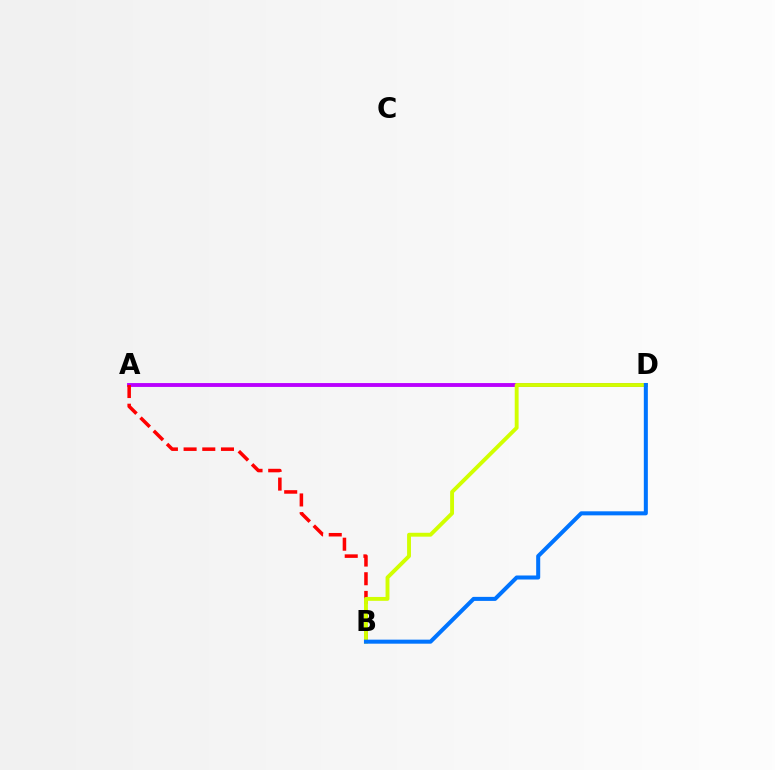{('A', 'D'): [{'color': '#00ff5c', 'line_style': 'dashed', 'thickness': 1.51}, {'color': '#b900ff', 'line_style': 'solid', 'thickness': 2.78}], ('A', 'B'): [{'color': '#ff0000', 'line_style': 'dashed', 'thickness': 2.54}], ('B', 'D'): [{'color': '#d1ff00', 'line_style': 'solid', 'thickness': 2.79}, {'color': '#0074ff', 'line_style': 'solid', 'thickness': 2.9}]}